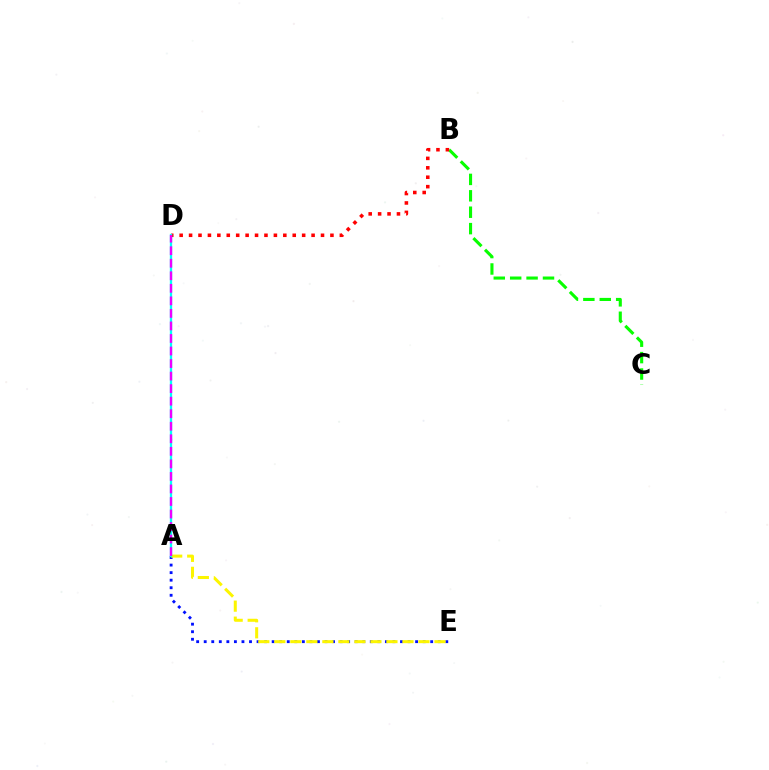{('B', 'C'): [{'color': '#08ff00', 'line_style': 'dashed', 'thickness': 2.23}], ('A', 'E'): [{'color': '#0010ff', 'line_style': 'dotted', 'thickness': 2.05}, {'color': '#fcf500', 'line_style': 'dashed', 'thickness': 2.18}], ('B', 'D'): [{'color': '#ff0000', 'line_style': 'dotted', 'thickness': 2.56}], ('A', 'D'): [{'color': '#00fff6', 'line_style': 'solid', 'thickness': 1.67}, {'color': '#ee00ff', 'line_style': 'dashed', 'thickness': 1.7}]}